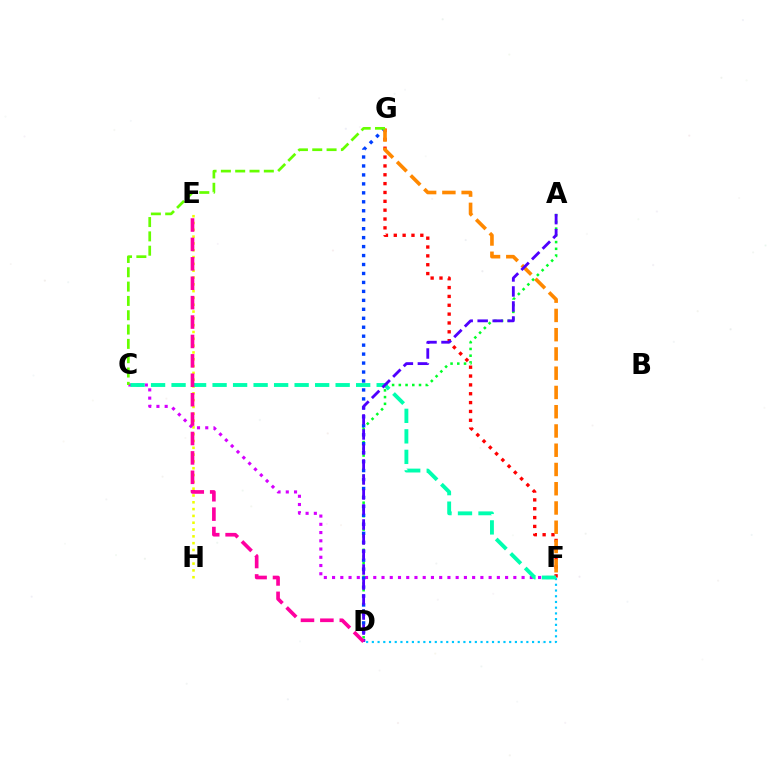{('A', 'D'): [{'color': '#00ff27', 'line_style': 'dotted', 'thickness': 1.83}, {'color': '#4f00ff', 'line_style': 'dashed', 'thickness': 2.04}], ('E', 'H'): [{'color': '#eeff00', 'line_style': 'dotted', 'thickness': 1.85}], ('C', 'F'): [{'color': '#d600ff', 'line_style': 'dotted', 'thickness': 2.24}, {'color': '#00ffaf', 'line_style': 'dashed', 'thickness': 2.79}], ('F', 'G'): [{'color': '#ff0000', 'line_style': 'dotted', 'thickness': 2.4}, {'color': '#ff8800', 'line_style': 'dashed', 'thickness': 2.62}], ('D', 'F'): [{'color': '#00c7ff', 'line_style': 'dotted', 'thickness': 1.55}], ('D', 'G'): [{'color': '#003fff', 'line_style': 'dotted', 'thickness': 2.43}], ('C', 'G'): [{'color': '#66ff00', 'line_style': 'dashed', 'thickness': 1.95}], ('D', 'E'): [{'color': '#ff00a0', 'line_style': 'dashed', 'thickness': 2.64}]}